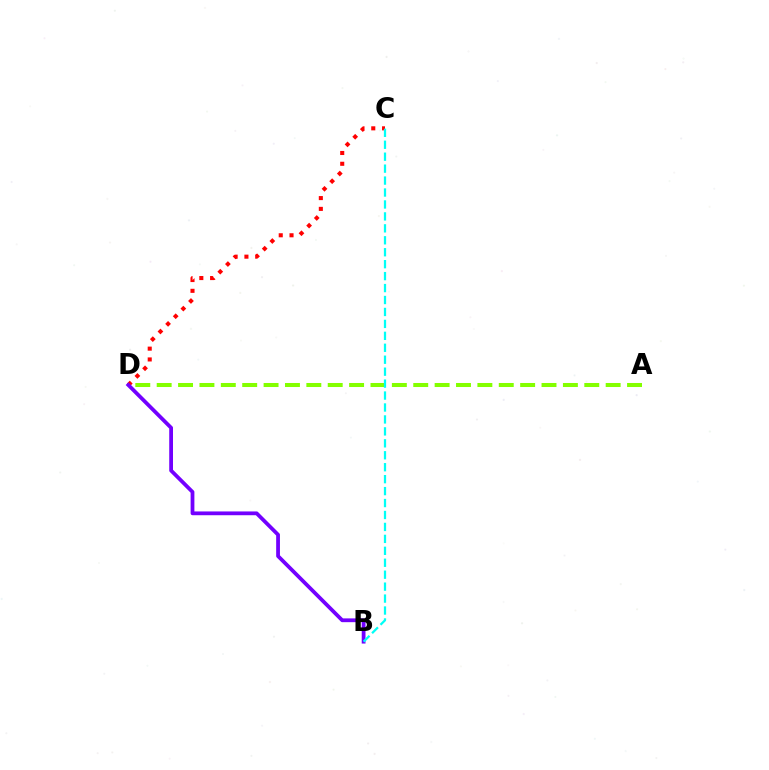{('C', 'D'): [{'color': '#ff0000', 'line_style': 'dotted', 'thickness': 2.93}], ('A', 'D'): [{'color': '#84ff00', 'line_style': 'dashed', 'thickness': 2.9}], ('B', 'D'): [{'color': '#7200ff', 'line_style': 'solid', 'thickness': 2.72}], ('B', 'C'): [{'color': '#00fff6', 'line_style': 'dashed', 'thickness': 1.62}]}